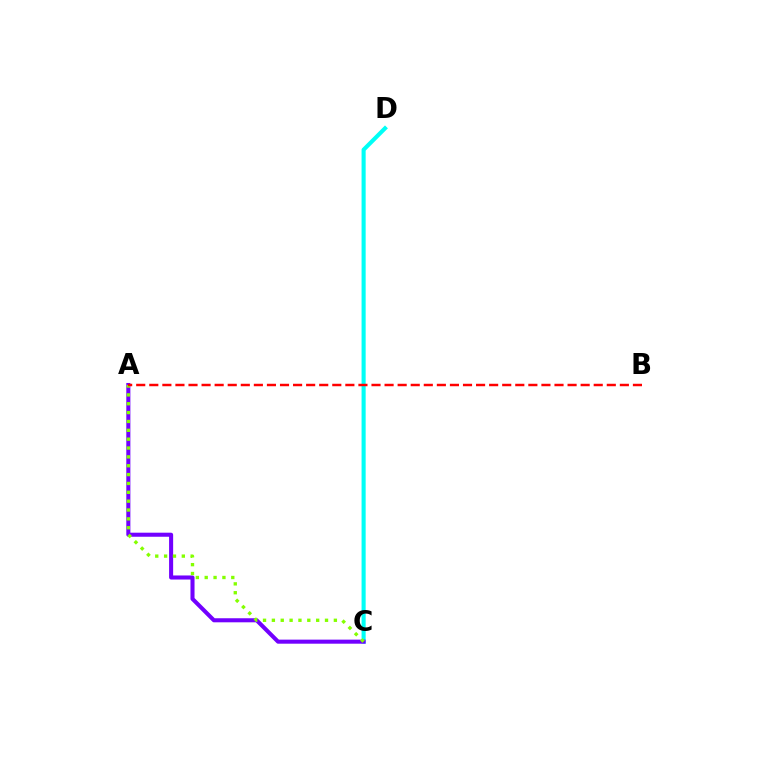{('C', 'D'): [{'color': '#00fff6', 'line_style': 'solid', 'thickness': 2.95}], ('A', 'C'): [{'color': '#7200ff', 'line_style': 'solid', 'thickness': 2.92}, {'color': '#84ff00', 'line_style': 'dotted', 'thickness': 2.41}], ('A', 'B'): [{'color': '#ff0000', 'line_style': 'dashed', 'thickness': 1.78}]}